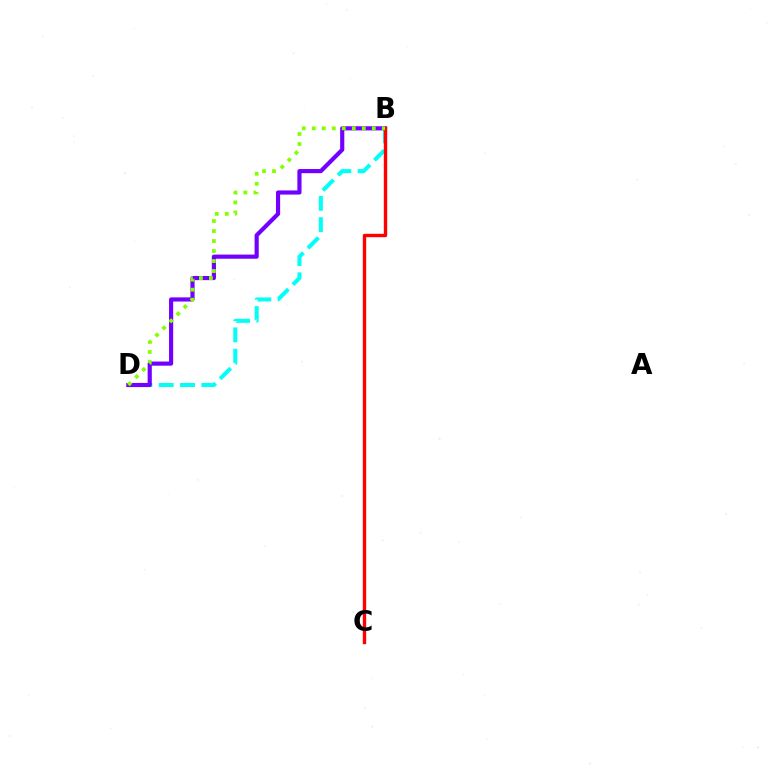{('B', 'D'): [{'color': '#00fff6', 'line_style': 'dashed', 'thickness': 2.9}, {'color': '#7200ff', 'line_style': 'solid', 'thickness': 2.99}, {'color': '#84ff00', 'line_style': 'dotted', 'thickness': 2.72}], ('B', 'C'): [{'color': '#ff0000', 'line_style': 'solid', 'thickness': 2.43}]}